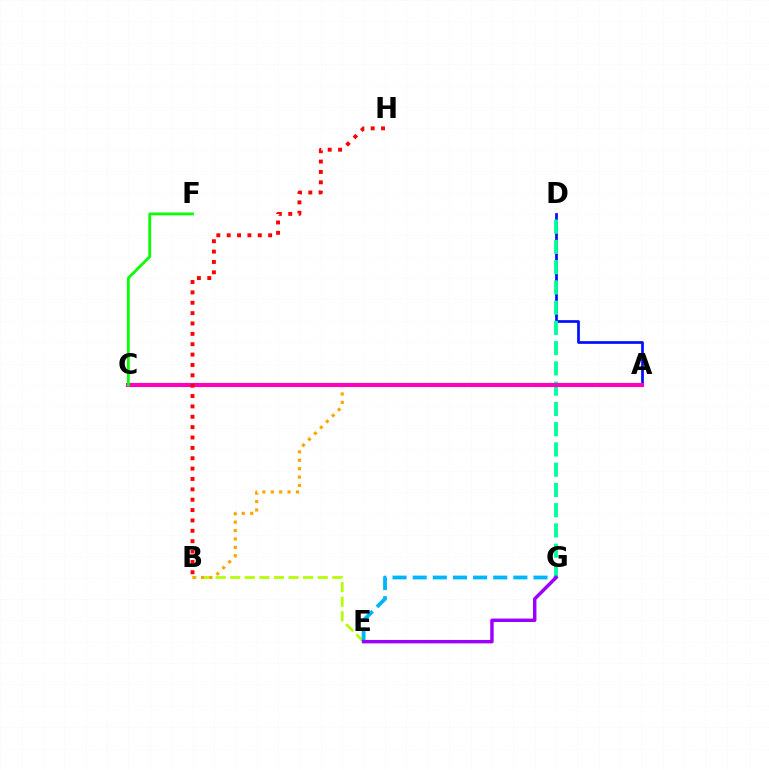{('A', 'D'): [{'color': '#0010ff', 'line_style': 'solid', 'thickness': 1.95}], ('B', 'E'): [{'color': '#b3ff00', 'line_style': 'dashed', 'thickness': 1.98}], ('D', 'G'): [{'color': '#00ff9d', 'line_style': 'dashed', 'thickness': 2.75}], ('A', 'B'): [{'color': '#ffa500', 'line_style': 'dotted', 'thickness': 2.28}], ('A', 'C'): [{'color': '#ff00bd', 'line_style': 'solid', 'thickness': 2.95}], ('E', 'G'): [{'color': '#00b5ff', 'line_style': 'dashed', 'thickness': 2.74}, {'color': '#9b00ff', 'line_style': 'solid', 'thickness': 2.47}], ('B', 'H'): [{'color': '#ff0000', 'line_style': 'dotted', 'thickness': 2.82}], ('C', 'F'): [{'color': '#08ff00', 'line_style': 'solid', 'thickness': 2.01}]}